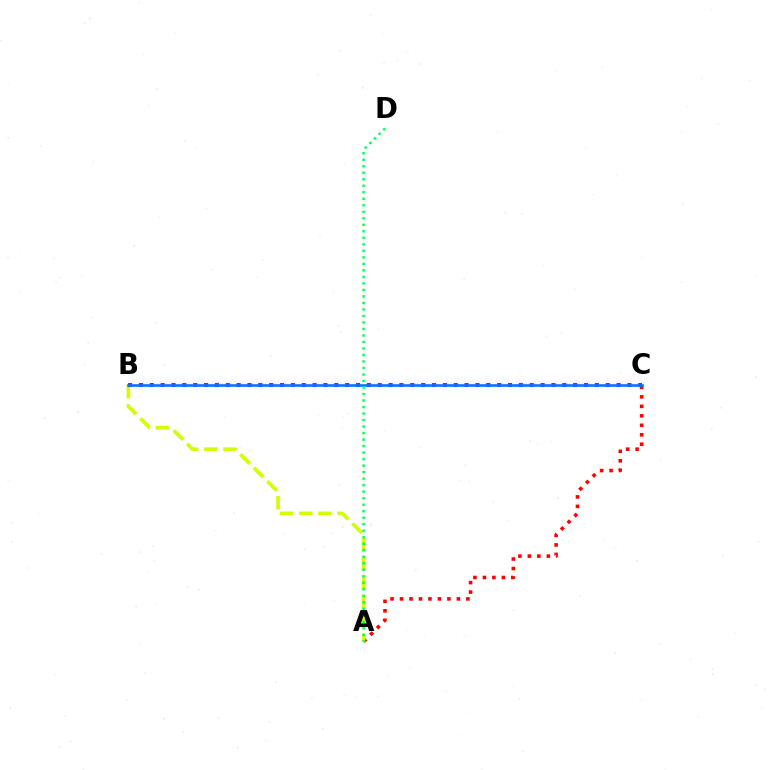{('A', 'C'): [{'color': '#ff0000', 'line_style': 'dotted', 'thickness': 2.58}], ('A', 'B'): [{'color': '#d1ff00', 'line_style': 'dashed', 'thickness': 2.6}], ('B', 'C'): [{'color': '#b900ff', 'line_style': 'dotted', 'thickness': 2.95}, {'color': '#0074ff', 'line_style': 'solid', 'thickness': 1.87}], ('A', 'D'): [{'color': '#00ff5c', 'line_style': 'dotted', 'thickness': 1.77}]}